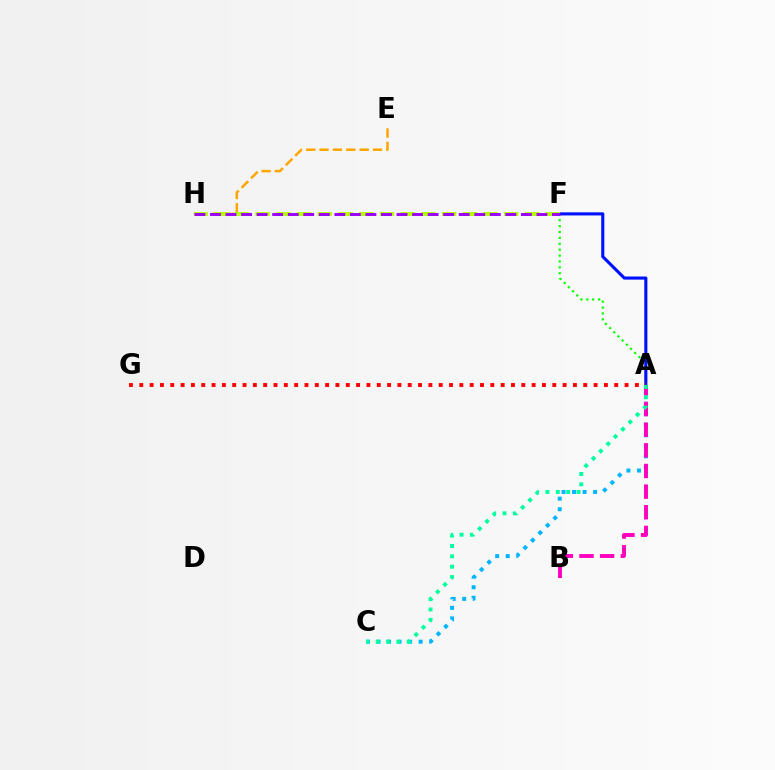{('E', 'H'): [{'color': '#ffa500', 'line_style': 'dashed', 'thickness': 1.81}], ('A', 'C'): [{'color': '#00b5ff', 'line_style': 'dotted', 'thickness': 2.86}, {'color': '#00ff9d', 'line_style': 'dotted', 'thickness': 2.81}], ('A', 'B'): [{'color': '#ff00bd', 'line_style': 'dashed', 'thickness': 2.8}], ('A', 'F'): [{'color': '#08ff00', 'line_style': 'dotted', 'thickness': 1.6}, {'color': '#0010ff', 'line_style': 'solid', 'thickness': 2.23}], ('A', 'G'): [{'color': '#ff0000', 'line_style': 'dotted', 'thickness': 2.81}], ('F', 'H'): [{'color': '#b3ff00', 'line_style': 'dashed', 'thickness': 2.82}, {'color': '#9b00ff', 'line_style': 'dashed', 'thickness': 2.11}]}